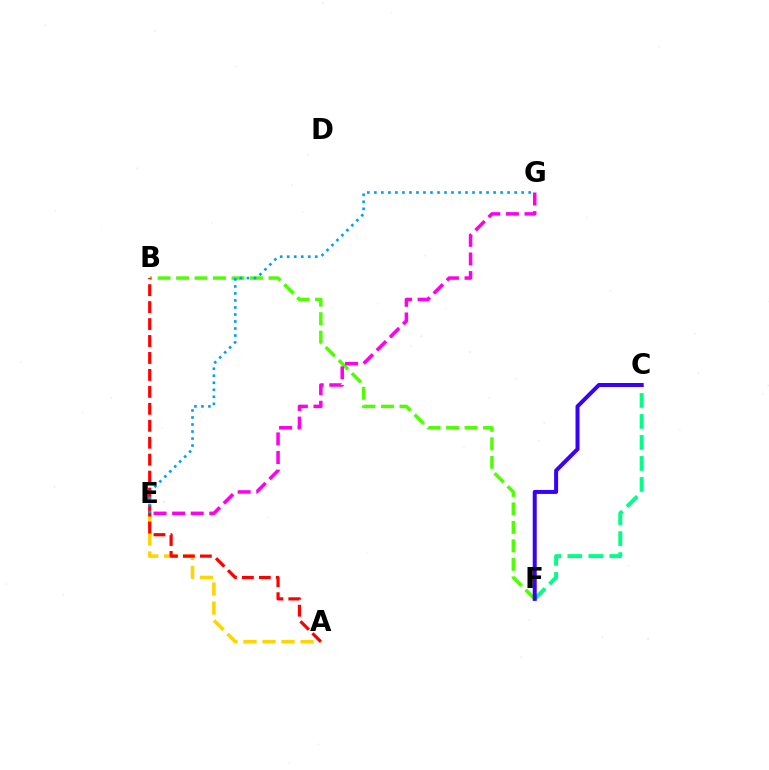{('A', 'E'): [{'color': '#ffd500', 'line_style': 'dashed', 'thickness': 2.59}], ('C', 'F'): [{'color': '#00ff86', 'line_style': 'dashed', 'thickness': 2.85}, {'color': '#3700ff', 'line_style': 'solid', 'thickness': 2.87}], ('B', 'F'): [{'color': '#4fff00', 'line_style': 'dashed', 'thickness': 2.51}], ('A', 'B'): [{'color': '#ff0000', 'line_style': 'dashed', 'thickness': 2.3}], ('E', 'G'): [{'color': '#ff00ed', 'line_style': 'dashed', 'thickness': 2.53}, {'color': '#009eff', 'line_style': 'dotted', 'thickness': 1.91}]}